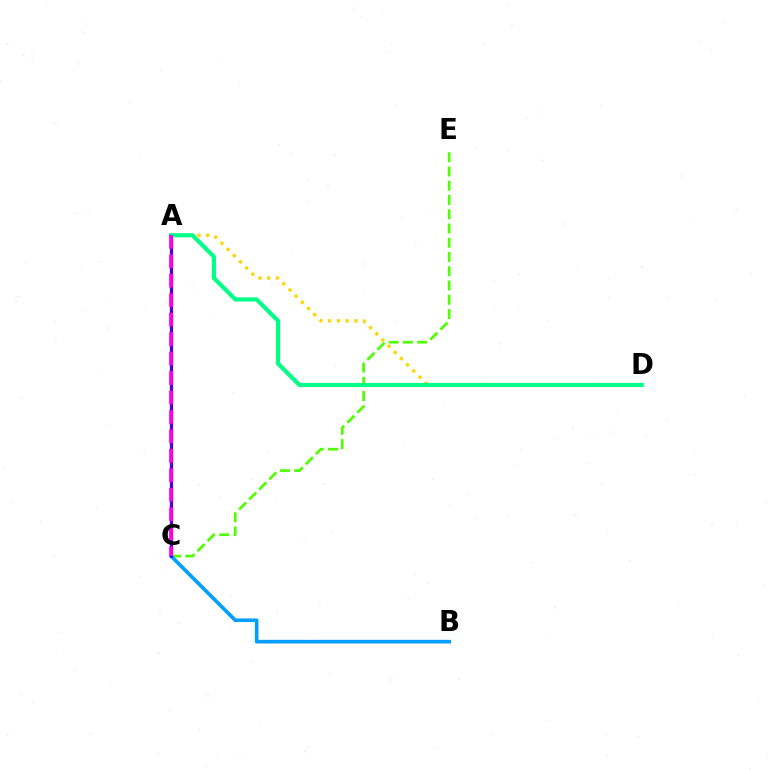{('A', 'C'): [{'color': '#ff0000', 'line_style': 'solid', 'thickness': 2.41}, {'color': '#3700ff', 'line_style': 'solid', 'thickness': 1.92}, {'color': '#ff00ed', 'line_style': 'dashed', 'thickness': 2.64}], ('C', 'E'): [{'color': '#4fff00', 'line_style': 'dashed', 'thickness': 1.94}], ('A', 'D'): [{'color': '#ffd500', 'line_style': 'dotted', 'thickness': 2.37}, {'color': '#00ff86', 'line_style': 'solid', 'thickness': 2.98}], ('B', 'C'): [{'color': '#009eff', 'line_style': 'solid', 'thickness': 2.61}]}